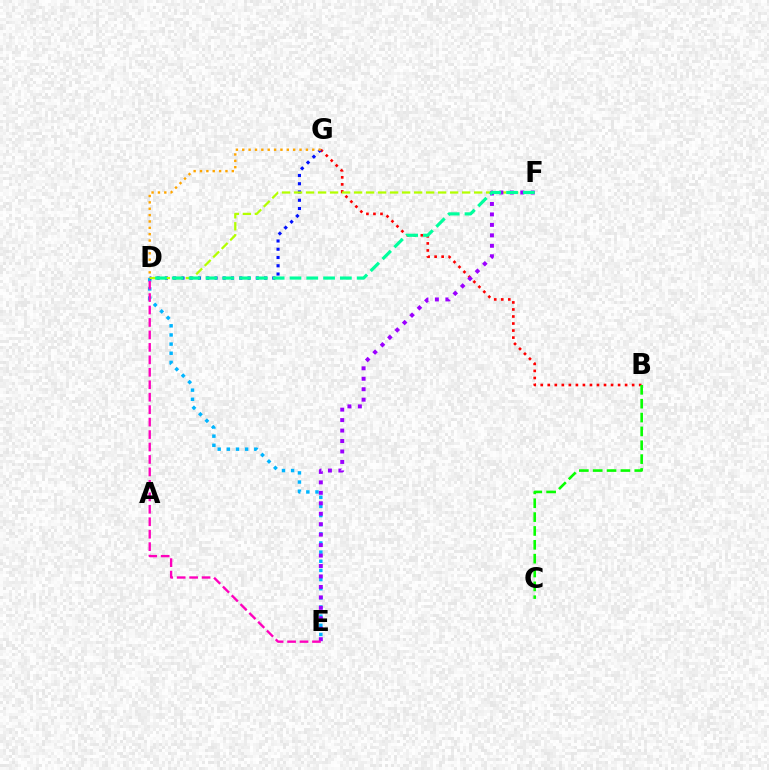{('D', 'E'): [{'color': '#00b5ff', 'line_style': 'dotted', 'thickness': 2.49}, {'color': '#ff00bd', 'line_style': 'dashed', 'thickness': 1.69}], ('B', 'G'): [{'color': '#ff0000', 'line_style': 'dotted', 'thickness': 1.91}], ('D', 'G'): [{'color': '#0010ff', 'line_style': 'dotted', 'thickness': 2.24}, {'color': '#ffa500', 'line_style': 'dotted', 'thickness': 1.73}], ('D', 'F'): [{'color': '#b3ff00', 'line_style': 'dashed', 'thickness': 1.63}, {'color': '#00ff9d', 'line_style': 'dashed', 'thickness': 2.28}], ('E', 'F'): [{'color': '#9b00ff', 'line_style': 'dotted', 'thickness': 2.84}], ('B', 'C'): [{'color': '#08ff00', 'line_style': 'dashed', 'thickness': 1.88}]}